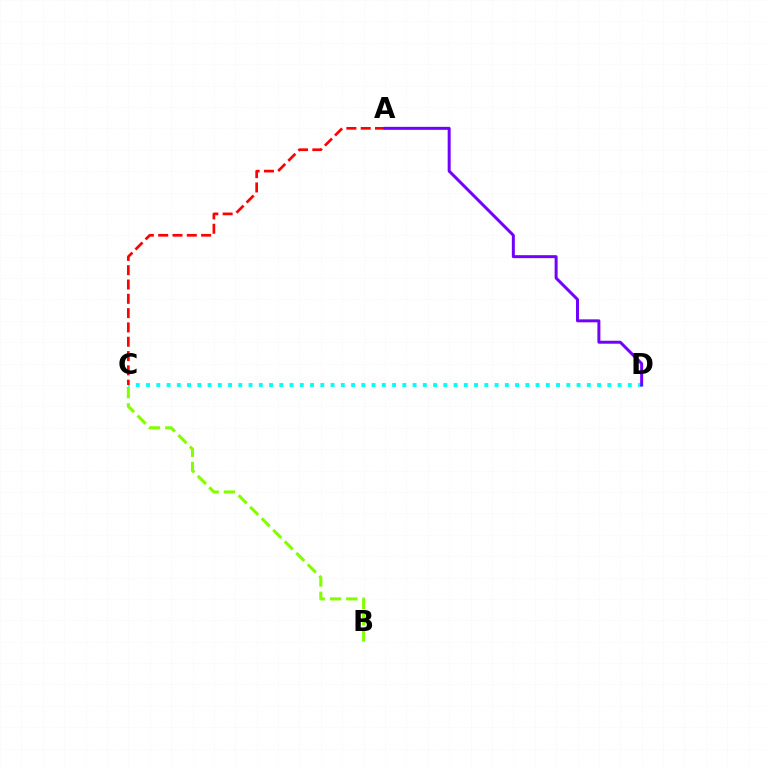{('C', 'D'): [{'color': '#00fff6', 'line_style': 'dotted', 'thickness': 2.79}], ('B', 'C'): [{'color': '#84ff00', 'line_style': 'dashed', 'thickness': 2.21}], ('A', 'C'): [{'color': '#ff0000', 'line_style': 'dashed', 'thickness': 1.94}], ('A', 'D'): [{'color': '#7200ff', 'line_style': 'solid', 'thickness': 2.15}]}